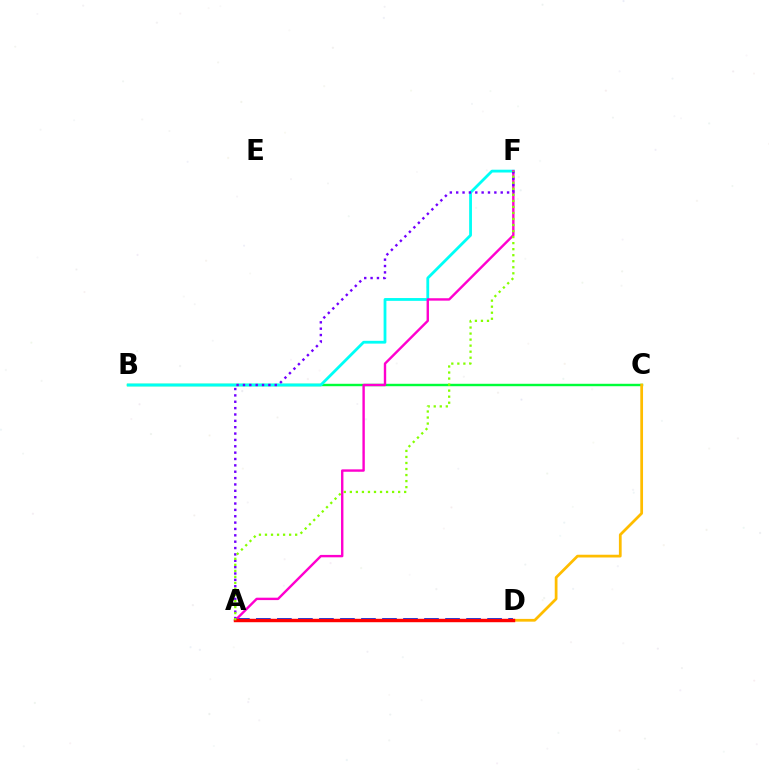{('B', 'C'): [{'color': '#00ff39', 'line_style': 'solid', 'thickness': 1.75}], ('A', 'D'): [{'color': '#004bff', 'line_style': 'dashed', 'thickness': 2.86}, {'color': '#ff0000', 'line_style': 'solid', 'thickness': 2.47}], ('B', 'F'): [{'color': '#00fff6', 'line_style': 'solid', 'thickness': 2.02}], ('A', 'F'): [{'color': '#ff00cf', 'line_style': 'solid', 'thickness': 1.73}, {'color': '#7200ff', 'line_style': 'dotted', 'thickness': 1.73}, {'color': '#84ff00', 'line_style': 'dotted', 'thickness': 1.64}], ('C', 'D'): [{'color': '#ffbd00', 'line_style': 'solid', 'thickness': 1.98}]}